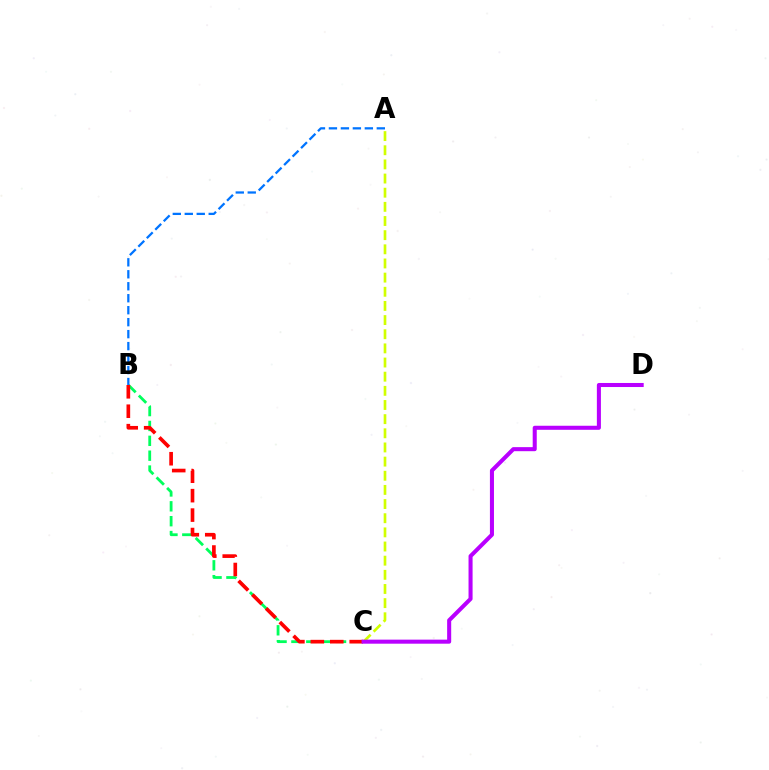{('B', 'C'): [{'color': '#00ff5c', 'line_style': 'dashed', 'thickness': 2.02}, {'color': '#ff0000', 'line_style': 'dashed', 'thickness': 2.64}], ('A', 'C'): [{'color': '#d1ff00', 'line_style': 'dashed', 'thickness': 1.92}], ('A', 'B'): [{'color': '#0074ff', 'line_style': 'dashed', 'thickness': 1.63}], ('C', 'D'): [{'color': '#b900ff', 'line_style': 'solid', 'thickness': 2.92}]}